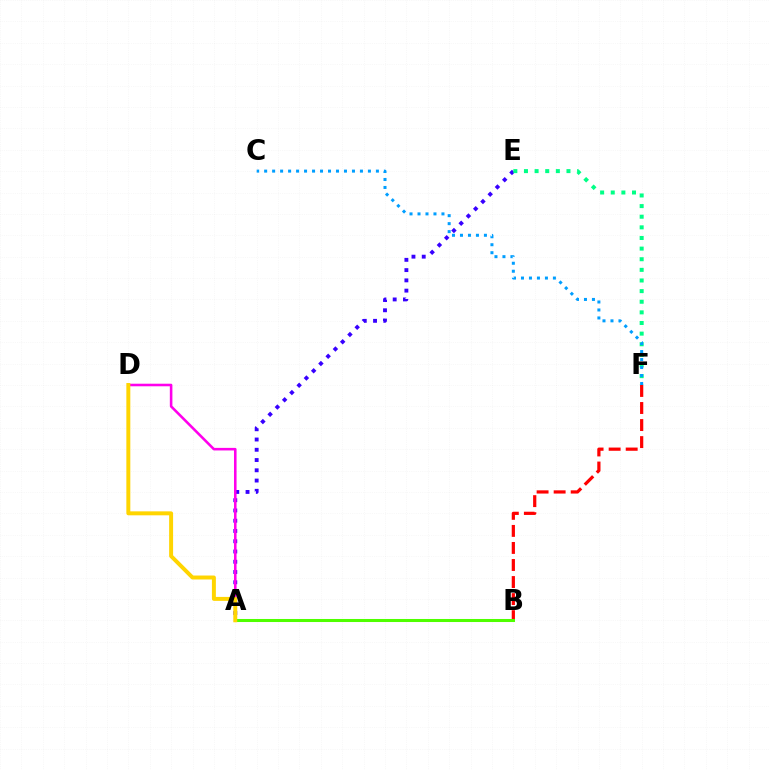{('A', 'E'): [{'color': '#3700ff', 'line_style': 'dotted', 'thickness': 2.79}], ('B', 'F'): [{'color': '#ff0000', 'line_style': 'dashed', 'thickness': 2.32}], ('A', 'B'): [{'color': '#4fff00', 'line_style': 'solid', 'thickness': 2.19}], ('E', 'F'): [{'color': '#00ff86', 'line_style': 'dotted', 'thickness': 2.89}], ('C', 'F'): [{'color': '#009eff', 'line_style': 'dotted', 'thickness': 2.17}], ('A', 'D'): [{'color': '#ff00ed', 'line_style': 'solid', 'thickness': 1.85}, {'color': '#ffd500', 'line_style': 'solid', 'thickness': 2.85}]}